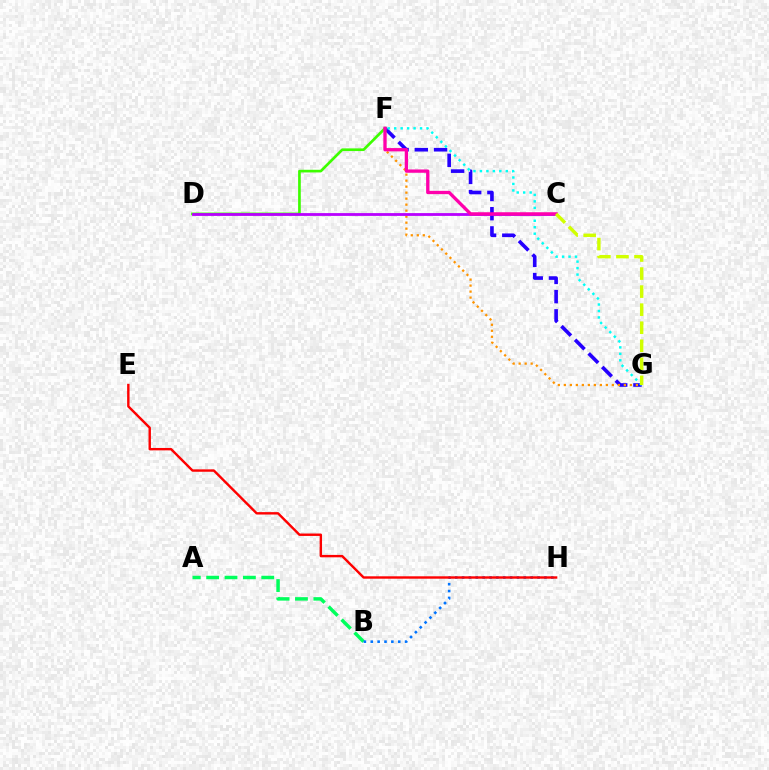{('A', 'B'): [{'color': '#00ff5c', 'line_style': 'dashed', 'thickness': 2.49}], ('B', 'H'): [{'color': '#0074ff', 'line_style': 'dotted', 'thickness': 1.86}], ('E', 'H'): [{'color': '#ff0000', 'line_style': 'solid', 'thickness': 1.73}], ('F', 'G'): [{'color': '#2500ff', 'line_style': 'dashed', 'thickness': 2.61}, {'color': '#00fff6', 'line_style': 'dotted', 'thickness': 1.76}, {'color': '#ff9400', 'line_style': 'dotted', 'thickness': 1.63}], ('D', 'F'): [{'color': '#3dff00', 'line_style': 'solid', 'thickness': 1.92}], ('C', 'D'): [{'color': '#b900ff', 'line_style': 'solid', 'thickness': 2.02}], ('C', 'F'): [{'color': '#ff00ac', 'line_style': 'solid', 'thickness': 2.38}], ('C', 'G'): [{'color': '#d1ff00', 'line_style': 'dashed', 'thickness': 2.45}]}